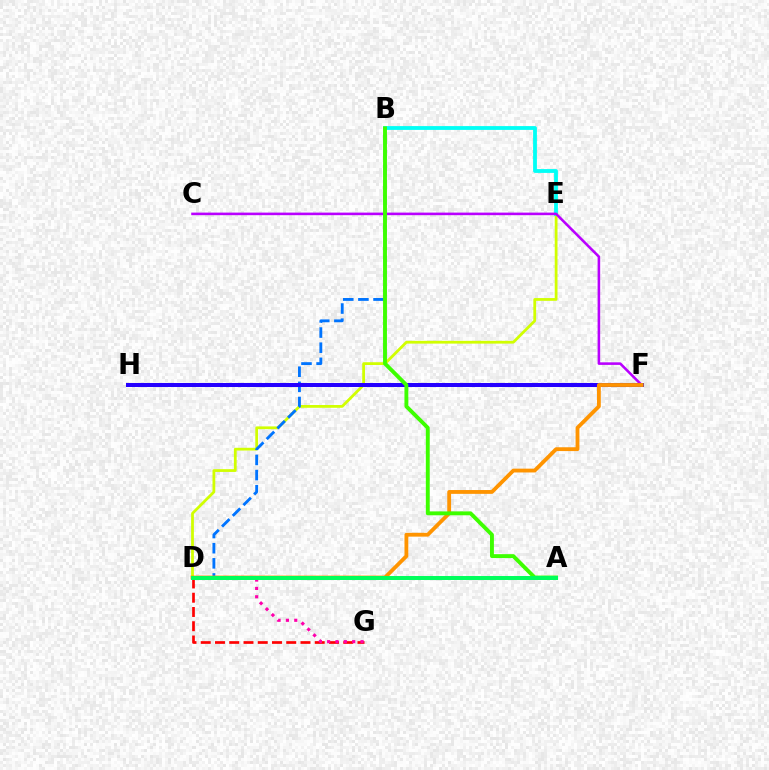{('D', 'E'): [{'color': '#d1ff00', 'line_style': 'solid', 'thickness': 1.99}], ('B', 'E'): [{'color': '#00fff6', 'line_style': 'solid', 'thickness': 2.74}], ('D', 'G'): [{'color': '#ff0000', 'line_style': 'dashed', 'thickness': 1.94}, {'color': '#ff00ac', 'line_style': 'dotted', 'thickness': 2.27}], ('C', 'F'): [{'color': '#b900ff', 'line_style': 'solid', 'thickness': 1.85}], ('B', 'D'): [{'color': '#0074ff', 'line_style': 'dashed', 'thickness': 2.06}], ('F', 'H'): [{'color': '#2500ff', 'line_style': 'solid', 'thickness': 2.9}], ('D', 'F'): [{'color': '#ff9400', 'line_style': 'solid', 'thickness': 2.75}], ('A', 'B'): [{'color': '#3dff00', 'line_style': 'solid', 'thickness': 2.8}], ('A', 'D'): [{'color': '#00ff5c', 'line_style': 'solid', 'thickness': 2.86}]}